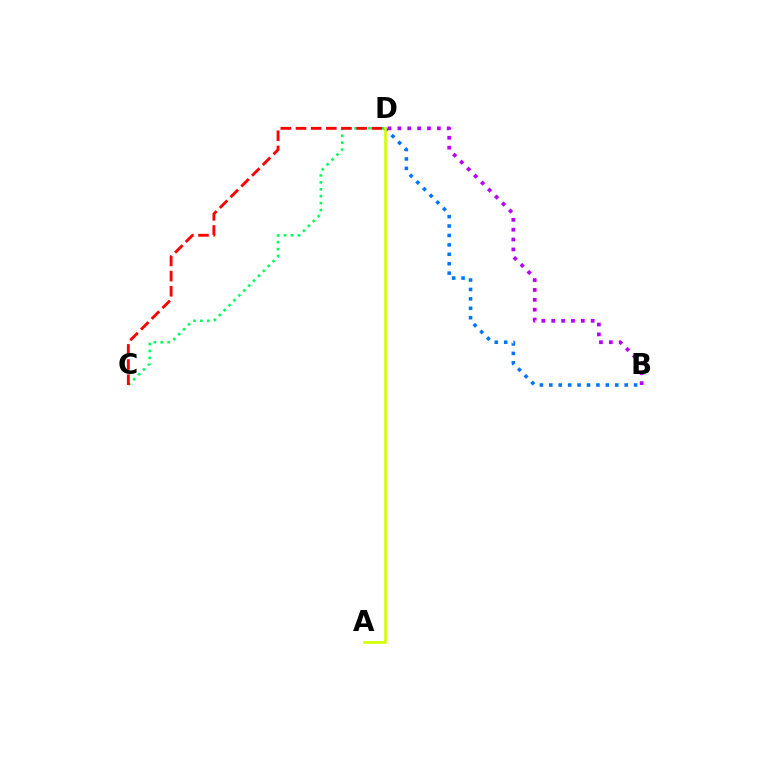{('C', 'D'): [{'color': '#00ff5c', 'line_style': 'dotted', 'thickness': 1.88}, {'color': '#ff0000', 'line_style': 'dashed', 'thickness': 2.06}], ('B', 'D'): [{'color': '#0074ff', 'line_style': 'dotted', 'thickness': 2.56}, {'color': '#b900ff', 'line_style': 'dotted', 'thickness': 2.68}], ('A', 'D'): [{'color': '#d1ff00', 'line_style': 'solid', 'thickness': 1.91}]}